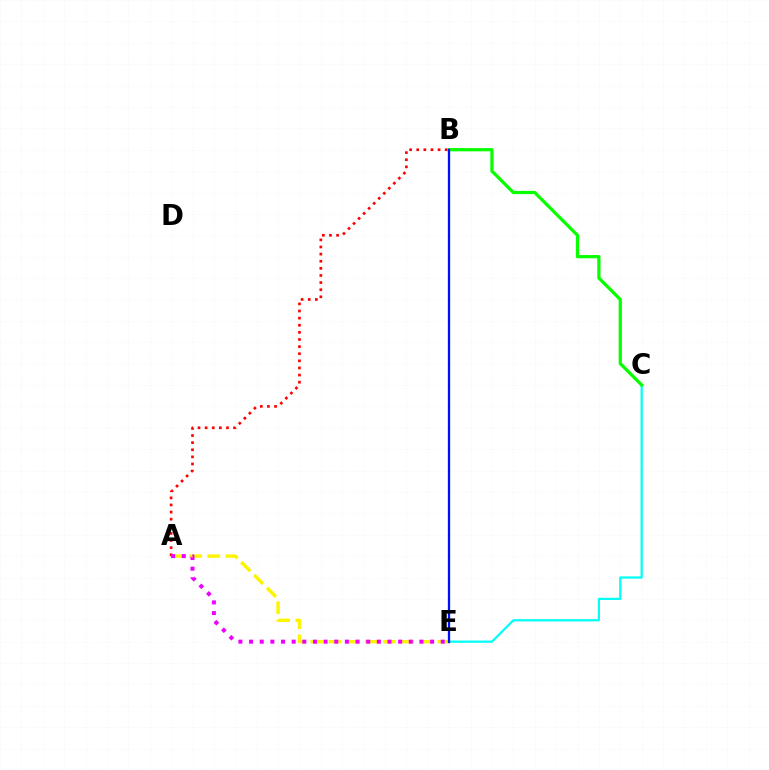{('C', 'E'): [{'color': '#00fff6', 'line_style': 'solid', 'thickness': 1.61}], ('A', 'B'): [{'color': '#ff0000', 'line_style': 'dotted', 'thickness': 1.93}], ('A', 'E'): [{'color': '#fcf500', 'line_style': 'dashed', 'thickness': 2.47}, {'color': '#ee00ff', 'line_style': 'dotted', 'thickness': 2.89}], ('B', 'C'): [{'color': '#08ff00', 'line_style': 'solid', 'thickness': 2.34}], ('B', 'E'): [{'color': '#0010ff', 'line_style': 'solid', 'thickness': 1.65}]}